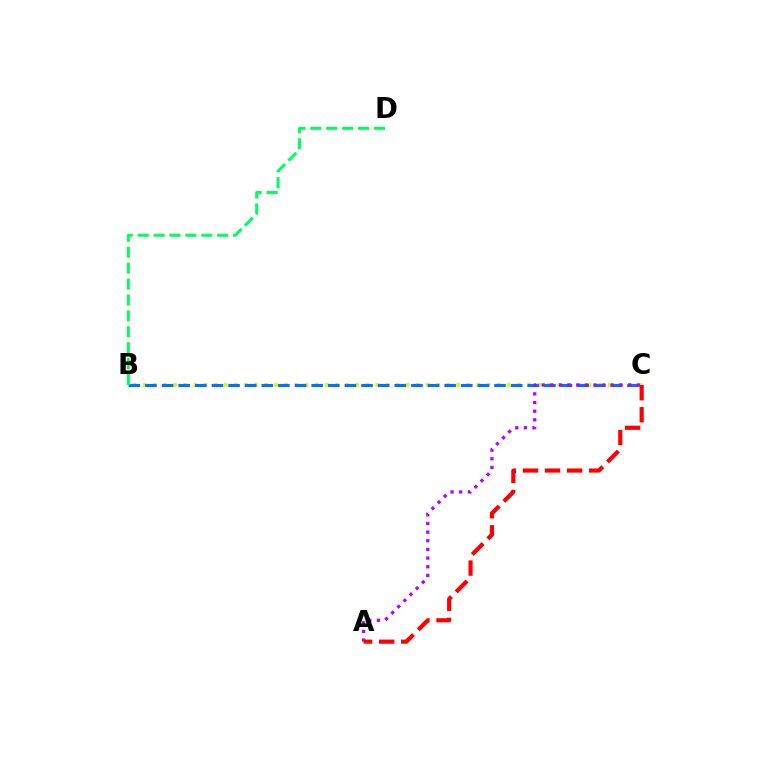{('B', 'C'): [{'color': '#d1ff00', 'line_style': 'dotted', 'thickness': 2.75}, {'color': '#0074ff', 'line_style': 'dashed', 'thickness': 2.26}], ('B', 'D'): [{'color': '#00ff5c', 'line_style': 'dashed', 'thickness': 2.16}], ('A', 'C'): [{'color': '#b900ff', 'line_style': 'dotted', 'thickness': 2.35}, {'color': '#ff0000', 'line_style': 'dashed', 'thickness': 3.0}]}